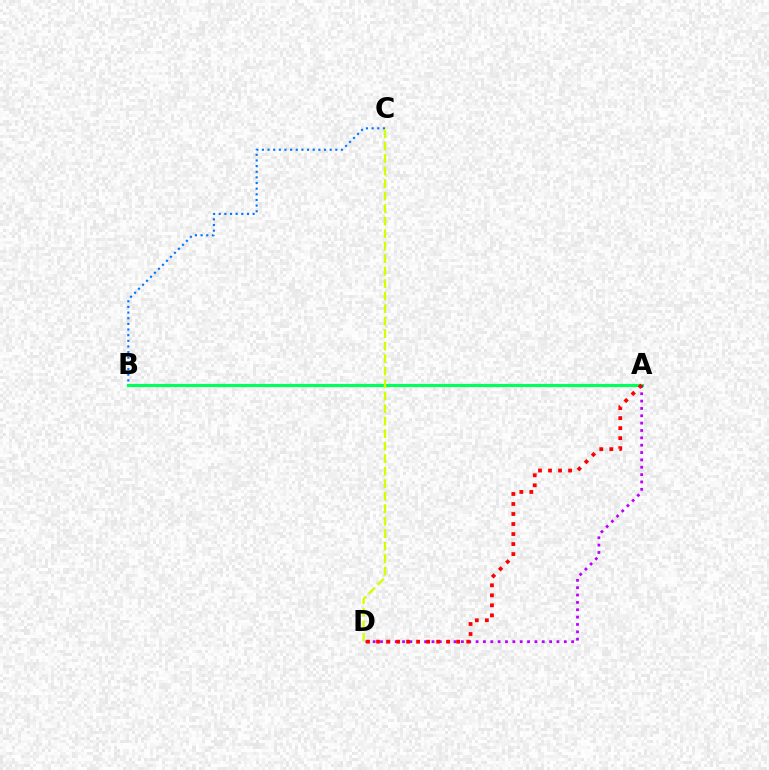{('A', 'B'): [{'color': '#00ff5c', 'line_style': 'solid', 'thickness': 2.27}], ('A', 'D'): [{'color': '#b900ff', 'line_style': 'dotted', 'thickness': 2.0}, {'color': '#ff0000', 'line_style': 'dotted', 'thickness': 2.72}], ('B', 'C'): [{'color': '#0074ff', 'line_style': 'dotted', 'thickness': 1.53}], ('C', 'D'): [{'color': '#d1ff00', 'line_style': 'dashed', 'thickness': 1.7}]}